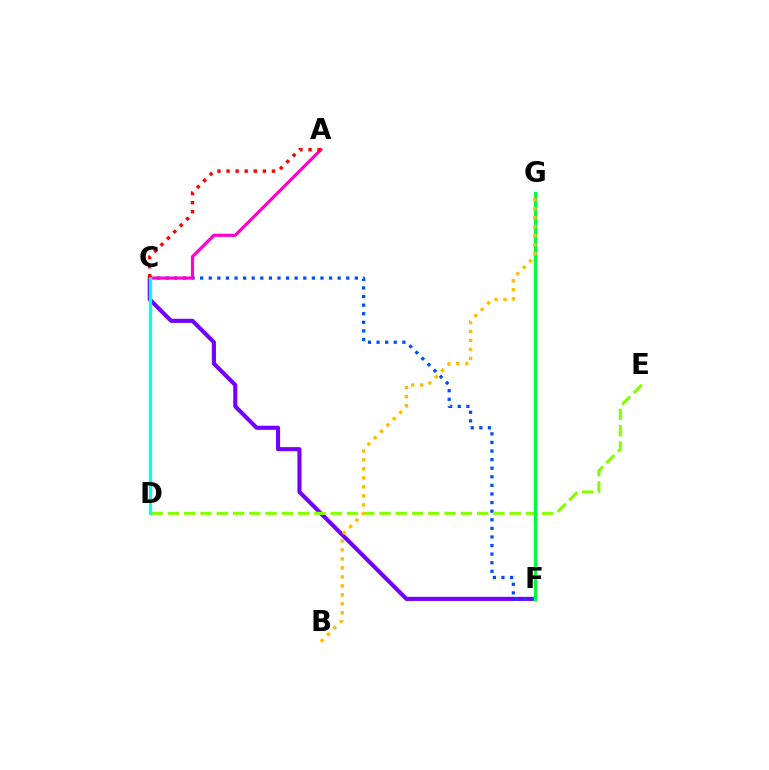{('C', 'F'): [{'color': '#7200ff', 'line_style': 'solid', 'thickness': 2.95}, {'color': '#004bff', 'line_style': 'dotted', 'thickness': 2.33}], ('A', 'C'): [{'color': '#ff00cf', 'line_style': 'solid', 'thickness': 2.27}, {'color': '#ff0000', 'line_style': 'dotted', 'thickness': 2.47}], ('D', 'E'): [{'color': '#84ff00', 'line_style': 'dashed', 'thickness': 2.21}], ('F', 'G'): [{'color': '#00ff39', 'line_style': 'solid', 'thickness': 2.37}], ('C', 'D'): [{'color': '#00fff6', 'line_style': 'solid', 'thickness': 2.38}], ('B', 'G'): [{'color': '#ffbd00', 'line_style': 'dotted', 'thickness': 2.44}]}